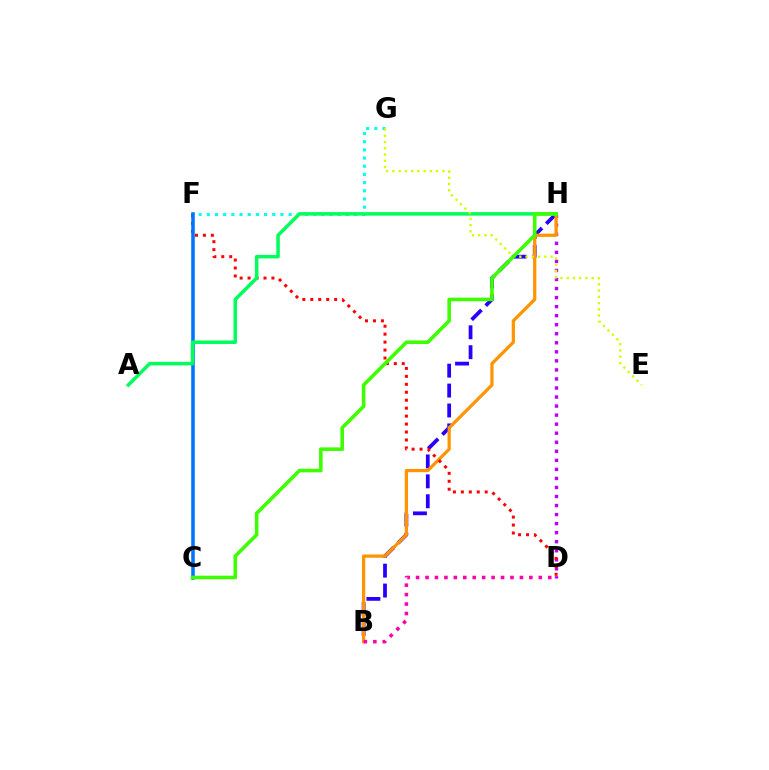{('D', 'H'): [{'color': '#b900ff', 'line_style': 'dotted', 'thickness': 2.46}], ('F', 'G'): [{'color': '#00fff6', 'line_style': 'dotted', 'thickness': 2.22}], ('B', 'H'): [{'color': '#2500ff', 'line_style': 'dashed', 'thickness': 2.71}, {'color': '#ff9400', 'line_style': 'solid', 'thickness': 2.34}], ('D', 'F'): [{'color': '#ff0000', 'line_style': 'dotted', 'thickness': 2.16}], ('C', 'F'): [{'color': '#0074ff', 'line_style': 'solid', 'thickness': 2.55}], ('A', 'H'): [{'color': '#00ff5c', 'line_style': 'solid', 'thickness': 2.54}], ('E', 'G'): [{'color': '#d1ff00', 'line_style': 'dotted', 'thickness': 1.7}], ('B', 'D'): [{'color': '#ff00ac', 'line_style': 'dotted', 'thickness': 2.56}], ('C', 'H'): [{'color': '#3dff00', 'line_style': 'solid', 'thickness': 2.59}]}